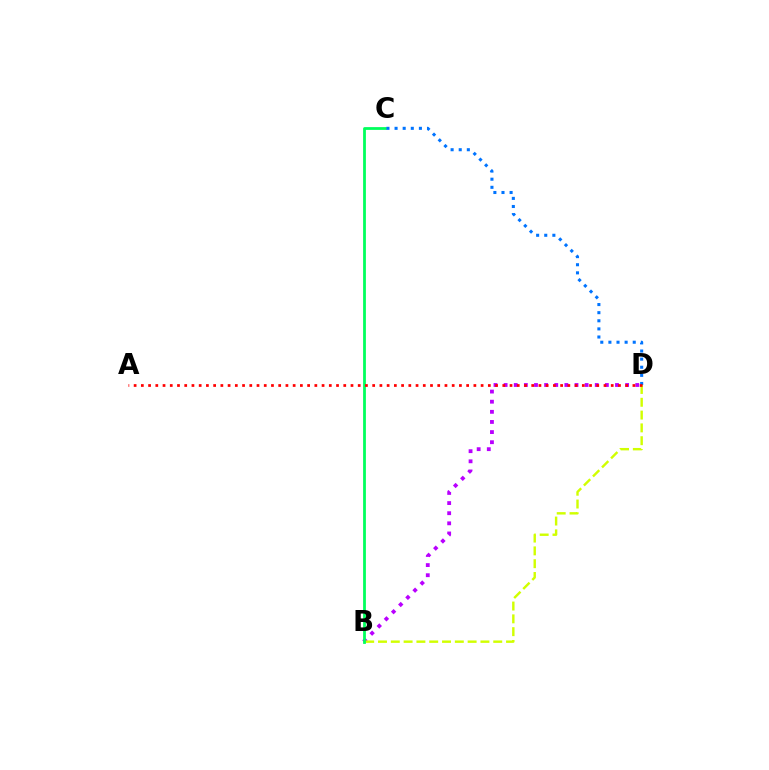{('B', 'D'): [{'color': '#b900ff', 'line_style': 'dotted', 'thickness': 2.75}, {'color': '#d1ff00', 'line_style': 'dashed', 'thickness': 1.74}], ('B', 'C'): [{'color': '#00ff5c', 'line_style': 'solid', 'thickness': 2.0}], ('C', 'D'): [{'color': '#0074ff', 'line_style': 'dotted', 'thickness': 2.2}], ('A', 'D'): [{'color': '#ff0000', 'line_style': 'dotted', 'thickness': 1.96}]}